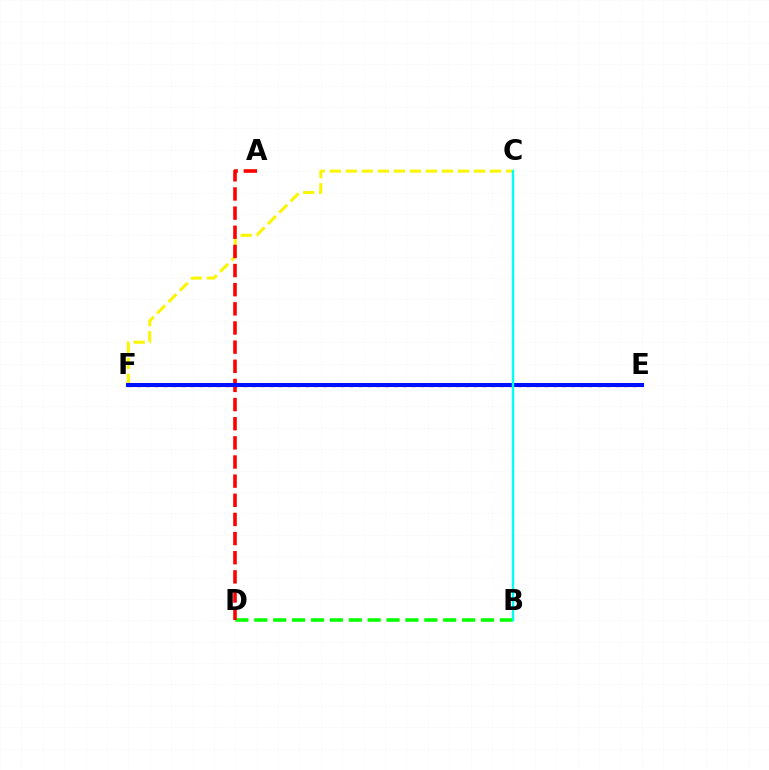{('C', 'F'): [{'color': '#fcf500', 'line_style': 'dashed', 'thickness': 2.18}], ('E', 'F'): [{'color': '#ee00ff', 'line_style': 'dotted', 'thickness': 2.41}, {'color': '#0010ff', 'line_style': 'solid', 'thickness': 2.93}], ('B', 'D'): [{'color': '#08ff00', 'line_style': 'dashed', 'thickness': 2.57}], ('A', 'D'): [{'color': '#ff0000', 'line_style': 'dashed', 'thickness': 2.6}], ('B', 'C'): [{'color': '#00fff6', 'line_style': 'solid', 'thickness': 1.73}]}